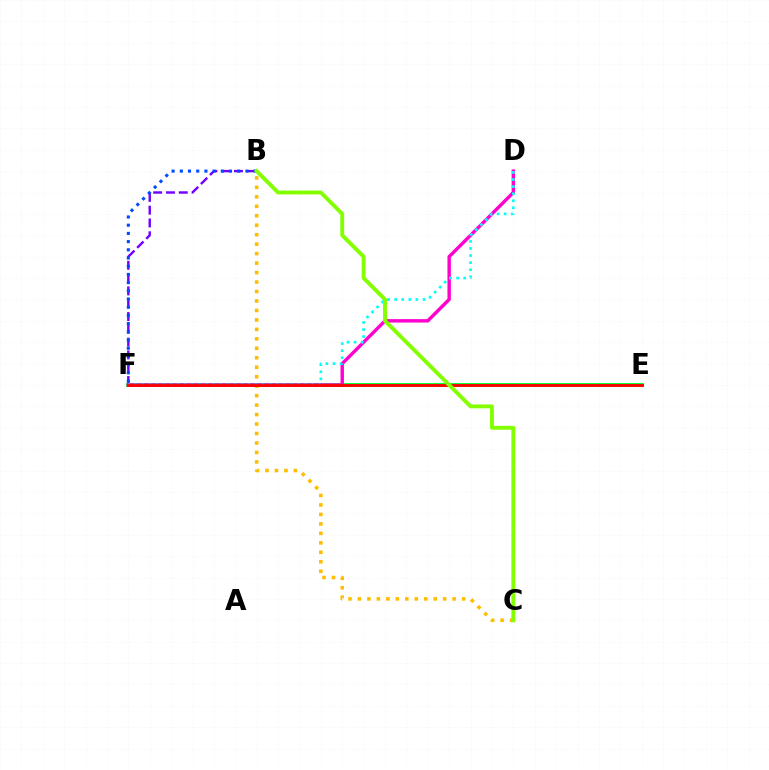{('B', 'F'): [{'color': '#7200ff', 'line_style': 'dashed', 'thickness': 1.74}, {'color': '#004bff', 'line_style': 'dotted', 'thickness': 2.23}], ('E', 'F'): [{'color': '#00ff39', 'line_style': 'solid', 'thickness': 2.82}, {'color': '#ff0000', 'line_style': 'solid', 'thickness': 2.05}], ('D', 'F'): [{'color': '#ff00cf', 'line_style': 'solid', 'thickness': 2.46}, {'color': '#00fff6', 'line_style': 'dotted', 'thickness': 1.92}], ('B', 'C'): [{'color': '#ffbd00', 'line_style': 'dotted', 'thickness': 2.57}, {'color': '#84ff00', 'line_style': 'solid', 'thickness': 2.8}]}